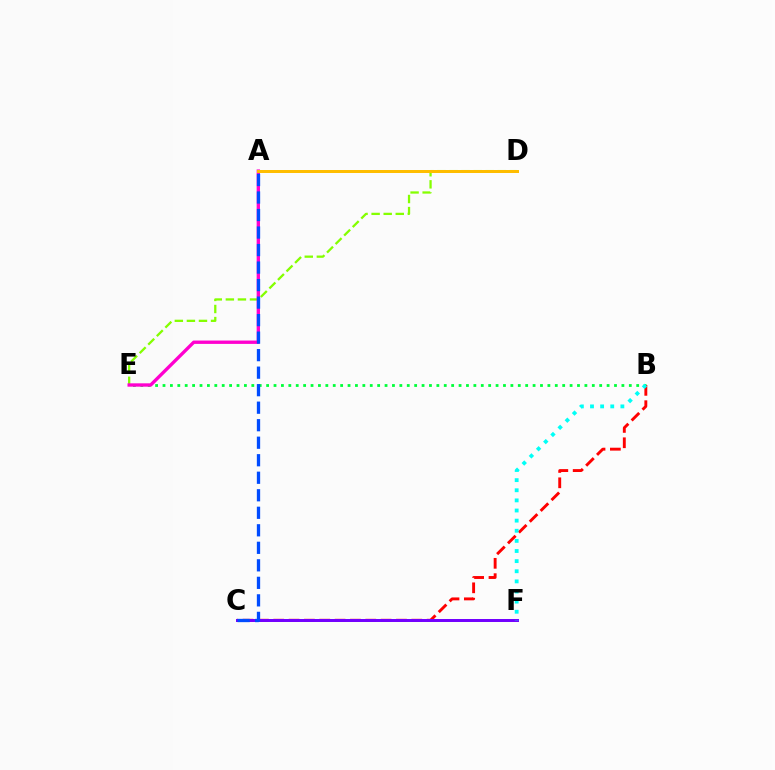{('D', 'E'): [{'color': '#84ff00', 'line_style': 'dashed', 'thickness': 1.64}], ('B', 'E'): [{'color': '#00ff39', 'line_style': 'dotted', 'thickness': 2.01}], ('B', 'C'): [{'color': '#ff0000', 'line_style': 'dashed', 'thickness': 2.08}], ('C', 'F'): [{'color': '#7200ff', 'line_style': 'solid', 'thickness': 2.14}], ('A', 'E'): [{'color': '#ff00cf', 'line_style': 'solid', 'thickness': 2.41}], ('A', 'D'): [{'color': '#ffbd00', 'line_style': 'solid', 'thickness': 2.15}], ('B', 'F'): [{'color': '#00fff6', 'line_style': 'dotted', 'thickness': 2.75}], ('A', 'C'): [{'color': '#004bff', 'line_style': 'dashed', 'thickness': 2.38}]}